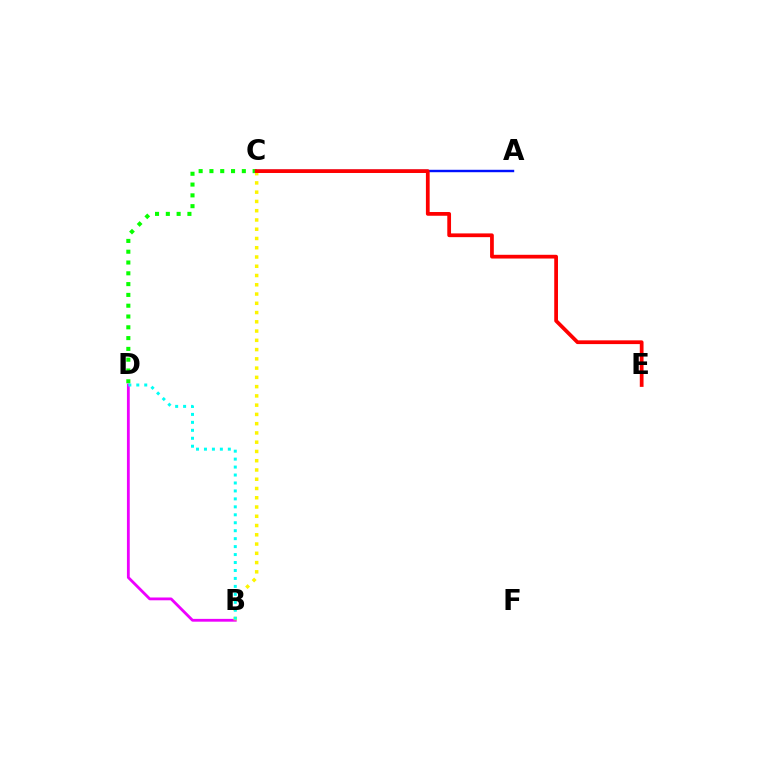{('A', 'C'): [{'color': '#0010ff', 'line_style': 'solid', 'thickness': 1.74}], ('C', 'D'): [{'color': '#08ff00', 'line_style': 'dotted', 'thickness': 2.93}], ('B', 'D'): [{'color': '#ee00ff', 'line_style': 'solid', 'thickness': 2.02}, {'color': '#00fff6', 'line_style': 'dotted', 'thickness': 2.16}], ('B', 'C'): [{'color': '#fcf500', 'line_style': 'dotted', 'thickness': 2.52}], ('C', 'E'): [{'color': '#ff0000', 'line_style': 'solid', 'thickness': 2.7}]}